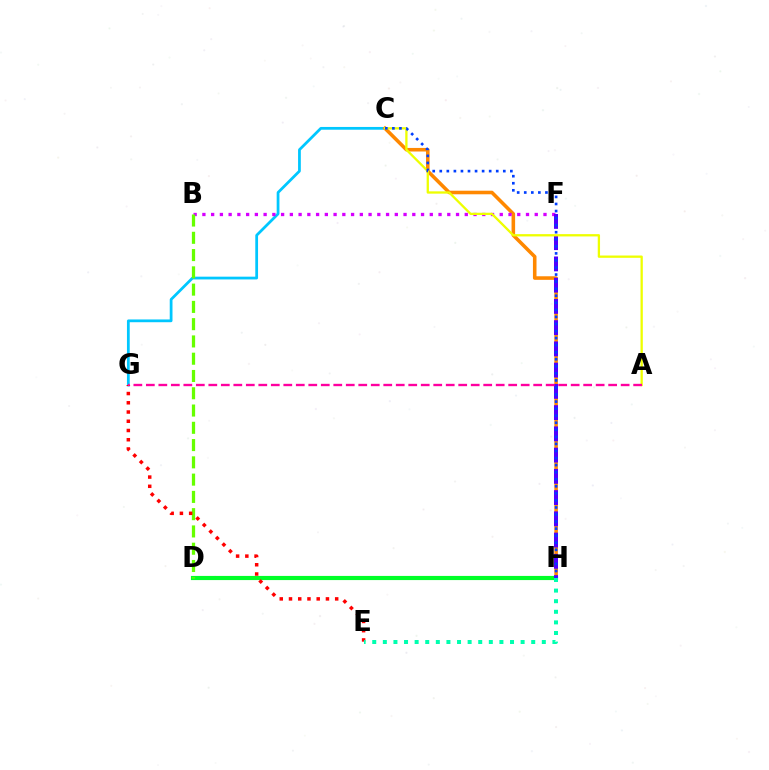{('C', 'G'): [{'color': '#00c7ff', 'line_style': 'solid', 'thickness': 1.99}], ('C', 'H'): [{'color': '#ff8800', 'line_style': 'solid', 'thickness': 2.57}, {'color': '#003fff', 'line_style': 'dotted', 'thickness': 1.92}], ('D', 'H'): [{'color': '#00ff27', 'line_style': 'solid', 'thickness': 2.99}], ('B', 'F'): [{'color': '#d600ff', 'line_style': 'dotted', 'thickness': 2.38}], ('F', 'H'): [{'color': '#4f00ff', 'line_style': 'dashed', 'thickness': 2.89}], ('B', 'D'): [{'color': '#66ff00', 'line_style': 'dashed', 'thickness': 2.35}], ('E', 'G'): [{'color': '#ff0000', 'line_style': 'dotted', 'thickness': 2.51}], ('A', 'C'): [{'color': '#eeff00', 'line_style': 'solid', 'thickness': 1.66}], ('A', 'G'): [{'color': '#ff00a0', 'line_style': 'dashed', 'thickness': 1.7}], ('E', 'H'): [{'color': '#00ffaf', 'line_style': 'dotted', 'thickness': 2.88}]}